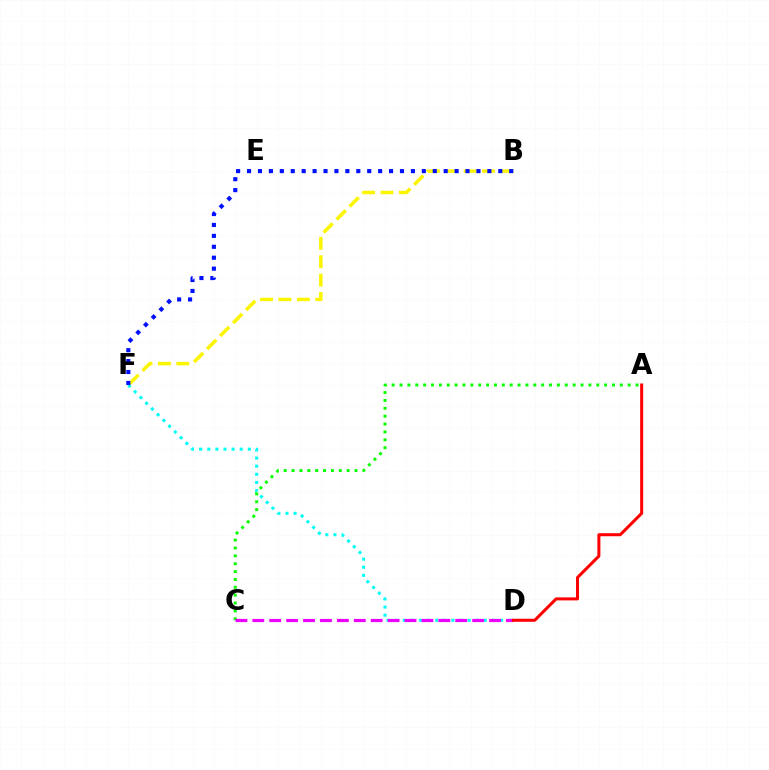{('B', 'F'): [{'color': '#fcf500', 'line_style': 'dashed', 'thickness': 2.5}, {'color': '#0010ff', 'line_style': 'dotted', 'thickness': 2.97}], ('D', 'F'): [{'color': '#00fff6', 'line_style': 'dotted', 'thickness': 2.2}], ('A', 'C'): [{'color': '#08ff00', 'line_style': 'dotted', 'thickness': 2.14}], ('C', 'D'): [{'color': '#ee00ff', 'line_style': 'dashed', 'thickness': 2.3}], ('A', 'D'): [{'color': '#ff0000', 'line_style': 'solid', 'thickness': 2.18}]}